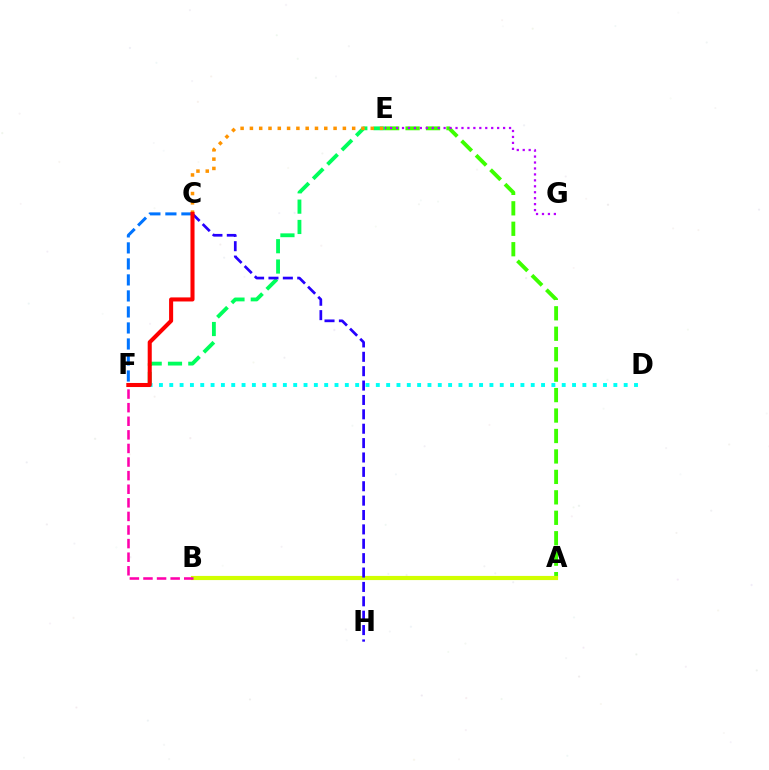{('C', 'F'): [{'color': '#0074ff', 'line_style': 'dashed', 'thickness': 2.18}, {'color': '#ff0000', 'line_style': 'solid', 'thickness': 2.92}], ('A', 'E'): [{'color': '#3dff00', 'line_style': 'dashed', 'thickness': 2.78}], ('A', 'B'): [{'color': '#d1ff00', 'line_style': 'solid', 'thickness': 2.99}], ('E', 'F'): [{'color': '#00ff5c', 'line_style': 'dashed', 'thickness': 2.76}], ('B', 'F'): [{'color': '#ff00ac', 'line_style': 'dashed', 'thickness': 1.85}], ('C', 'H'): [{'color': '#2500ff', 'line_style': 'dashed', 'thickness': 1.95}], ('C', 'E'): [{'color': '#ff9400', 'line_style': 'dotted', 'thickness': 2.53}], ('E', 'G'): [{'color': '#b900ff', 'line_style': 'dotted', 'thickness': 1.62}], ('D', 'F'): [{'color': '#00fff6', 'line_style': 'dotted', 'thickness': 2.81}]}